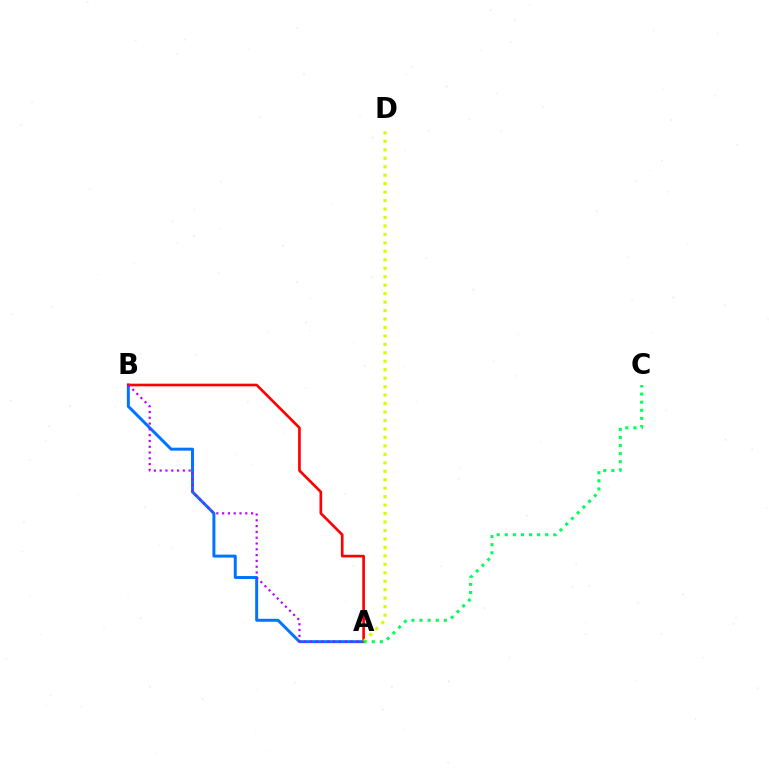{('A', 'B'): [{'color': '#0074ff', 'line_style': 'solid', 'thickness': 2.13}, {'color': '#ff0000', 'line_style': 'solid', 'thickness': 1.91}, {'color': '#b900ff', 'line_style': 'dotted', 'thickness': 1.57}], ('A', 'D'): [{'color': '#d1ff00', 'line_style': 'dotted', 'thickness': 2.3}], ('A', 'C'): [{'color': '#00ff5c', 'line_style': 'dotted', 'thickness': 2.2}]}